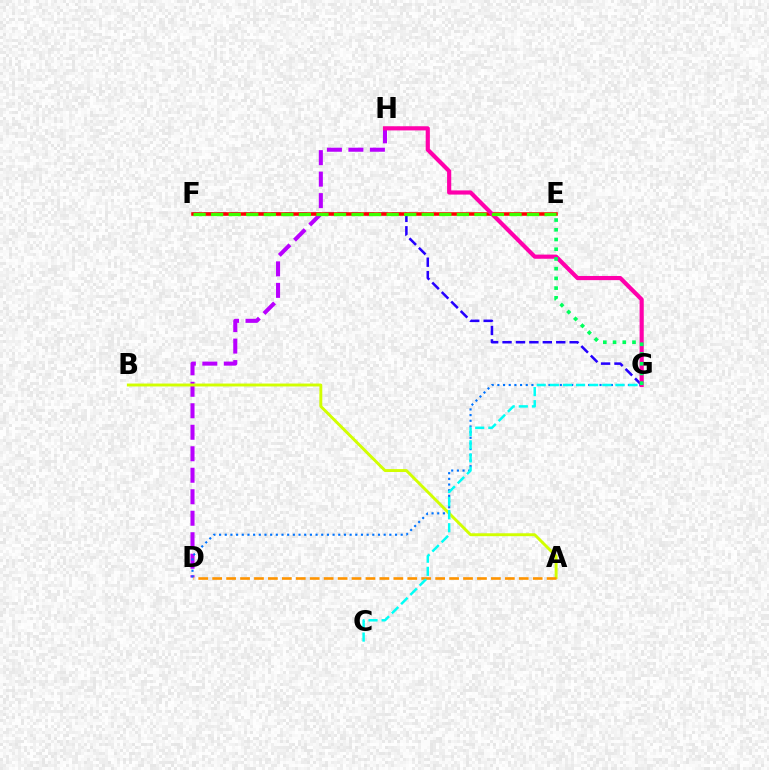{('F', 'G'): [{'color': '#2500ff', 'line_style': 'dashed', 'thickness': 1.82}], ('D', 'H'): [{'color': '#b900ff', 'line_style': 'dashed', 'thickness': 2.92}], ('E', 'F'): [{'color': '#ff0000', 'line_style': 'solid', 'thickness': 2.55}, {'color': '#3dff00', 'line_style': 'dashed', 'thickness': 2.38}], ('D', 'G'): [{'color': '#0074ff', 'line_style': 'dotted', 'thickness': 1.54}], ('G', 'H'): [{'color': '#ff00ac', 'line_style': 'solid', 'thickness': 3.0}], ('A', 'B'): [{'color': '#d1ff00', 'line_style': 'solid', 'thickness': 2.1}], ('E', 'G'): [{'color': '#00ff5c', 'line_style': 'dotted', 'thickness': 2.64}], ('A', 'D'): [{'color': '#ff9400', 'line_style': 'dashed', 'thickness': 1.89}], ('C', 'G'): [{'color': '#00fff6', 'line_style': 'dashed', 'thickness': 1.78}]}